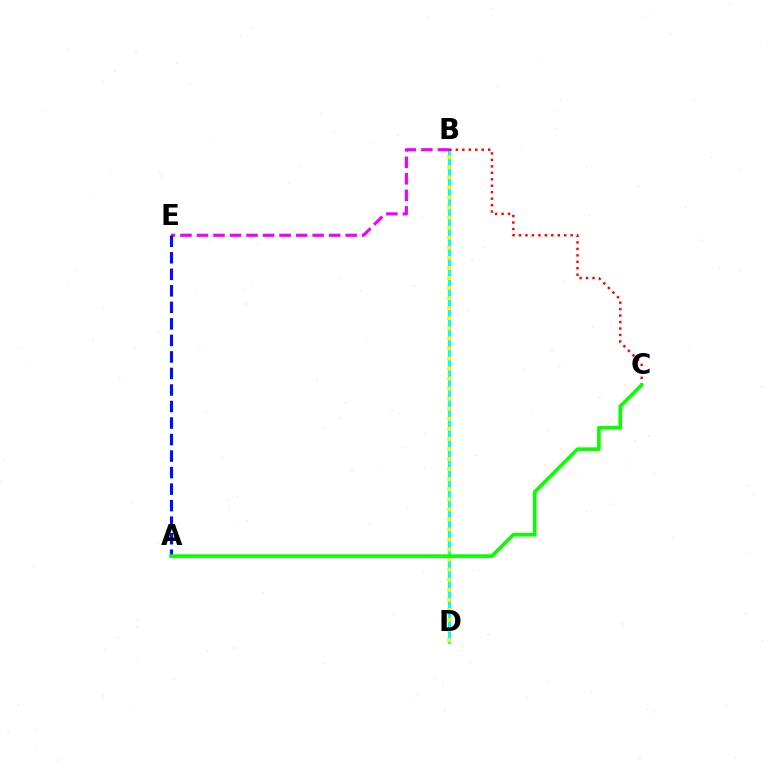{('B', 'D'): [{'color': '#00fff6', 'line_style': 'solid', 'thickness': 2.14}, {'color': '#fcf500', 'line_style': 'dotted', 'thickness': 2.73}], ('B', 'C'): [{'color': '#ff0000', 'line_style': 'dotted', 'thickness': 1.76}], ('B', 'E'): [{'color': '#ee00ff', 'line_style': 'dashed', 'thickness': 2.24}], ('A', 'E'): [{'color': '#0010ff', 'line_style': 'dashed', 'thickness': 2.24}], ('A', 'C'): [{'color': '#08ff00', 'line_style': 'solid', 'thickness': 2.61}]}